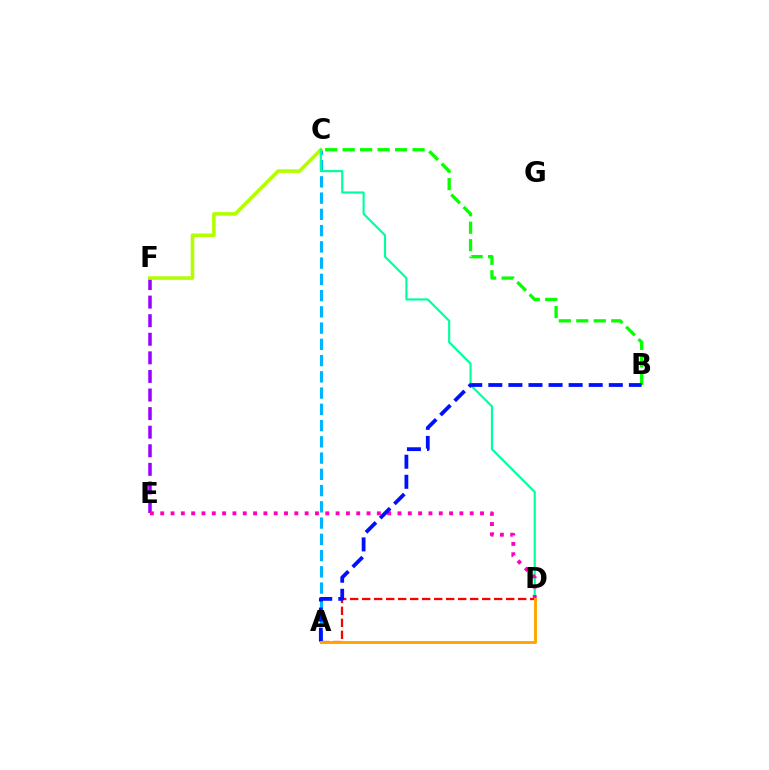{('E', 'F'): [{'color': '#9b00ff', 'line_style': 'dashed', 'thickness': 2.52}], ('A', 'C'): [{'color': '#00b5ff', 'line_style': 'dashed', 'thickness': 2.21}], ('C', 'F'): [{'color': '#b3ff00', 'line_style': 'solid', 'thickness': 2.59}], ('C', 'D'): [{'color': '#00ff9d', 'line_style': 'solid', 'thickness': 1.55}], ('A', 'D'): [{'color': '#ff0000', 'line_style': 'dashed', 'thickness': 1.63}, {'color': '#ffa500', 'line_style': 'solid', 'thickness': 2.09}], ('D', 'E'): [{'color': '#ff00bd', 'line_style': 'dotted', 'thickness': 2.8}], ('B', 'C'): [{'color': '#08ff00', 'line_style': 'dashed', 'thickness': 2.38}], ('A', 'B'): [{'color': '#0010ff', 'line_style': 'dashed', 'thickness': 2.73}]}